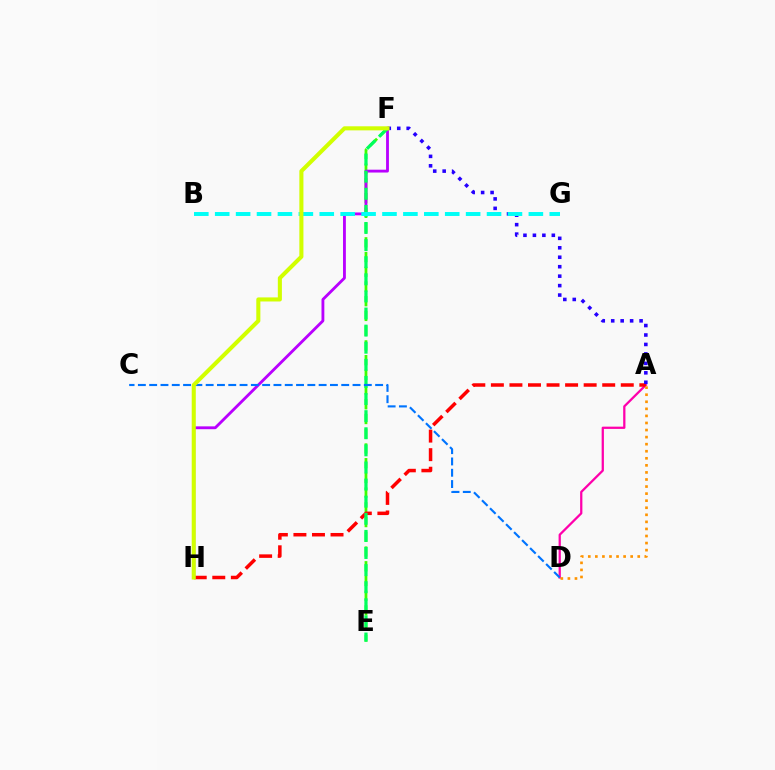{('A', 'D'): [{'color': '#ff00ac', 'line_style': 'solid', 'thickness': 1.63}, {'color': '#ff9400', 'line_style': 'dotted', 'thickness': 1.92}], ('E', 'F'): [{'color': '#3dff00', 'line_style': 'dashed', 'thickness': 2.0}, {'color': '#00ff5c', 'line_style': 'dashed', 'thickness': 2.32}], ('A', 'H'): [{'color': '#ff0000', 'line_style': 'dashed', 'thickness': 2.52}], ('A', 'F'): [{'color': '#2500ff', 'line_style': 'dotted', 'thickness': 2.57}], ('F', 'H'): [{'color': '#b900ff', 'line_style': 'solid', 'thickness': 2.04}, {'color': '#d1ff00', 'line_style': 'solid', 'thickness': 2.93}], ('B', 'G'): [{'color': '#00fff6', 'line_style': 'dashed', 'thickness': 2.84}], ('C', 'D'): [{'color': '#0074ff', 'line_style': 'dashed', 'thickness': 1.53}]}